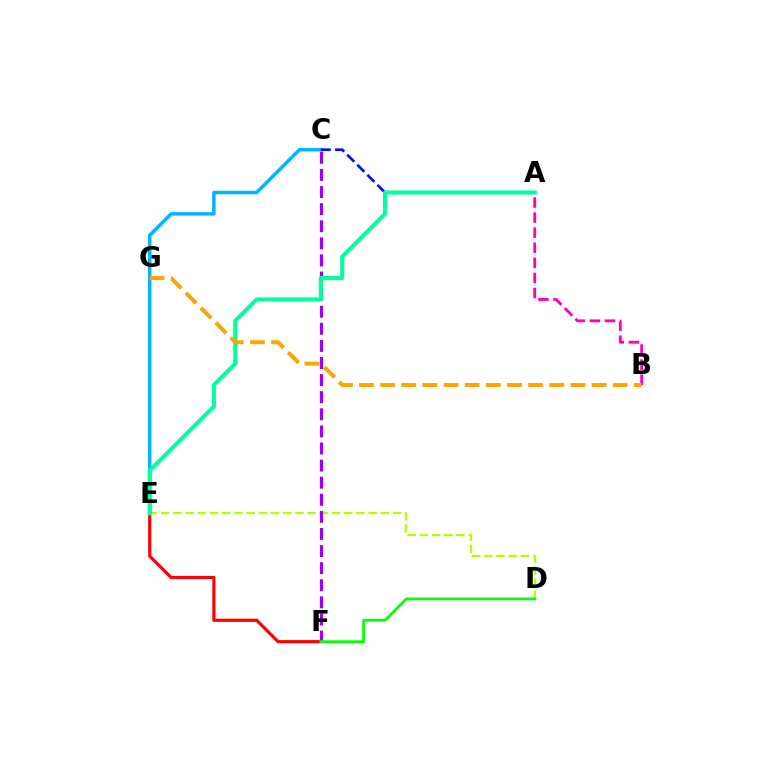{('D', 'E'): [{'color': '#b3ff00', 'line_style': 'dashed', 'thickness': 1.66}], ('E', 'F'): [{'color': '#ff0000', 'line_style': 'solid', 'thickness': 2.27}], ('A', 'B'): [{'color': '#ff00bd', 'line_style': 'dashed', 'thickness': 2.05}], ('C', 'E'): [{'color': '#00b5ff', 'line_style': 'solid', 'thickness': 2.51}], ('A', 'C'): [{'color': '#0010ff', 'line_style': 'dashed', 'thickness': 1.93}], ('C', 'F'): [{'color': '#9b00ff', 'line_style': 'dashed', 'thickness': 2.32}], ('A', 'E'): [{'color': '#00ff9d', 'line_style': 'solid', 'thickness': 2.94}], ('D', 'F'): [{'color': '#08ff00', 'line_style': 'solid', 'thickness': 1.98}], ('B', 'G'): [{'color': '#ffa500', 'line_style': 'dashed', 'thickness': 2.87}]}